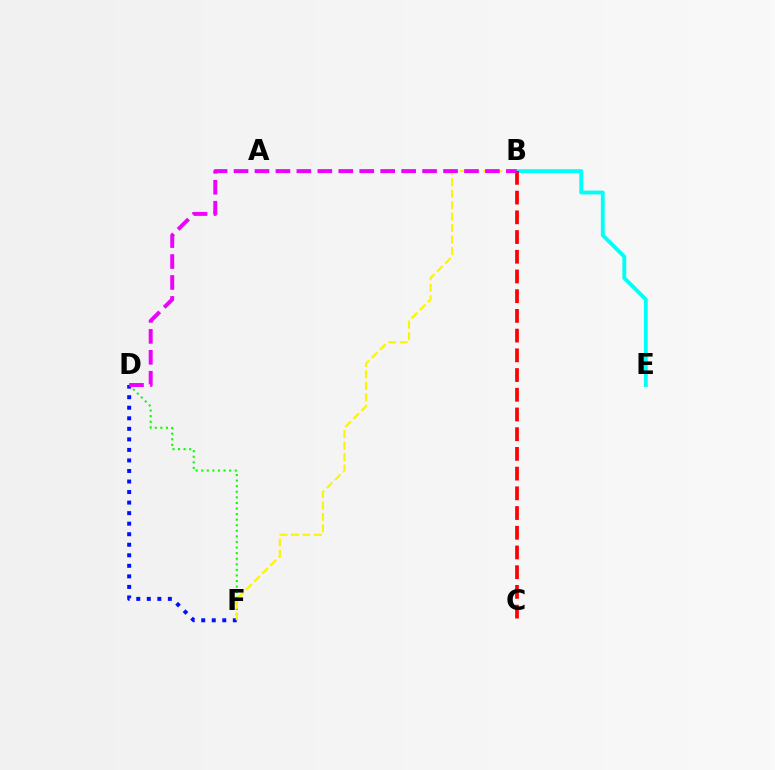{('B', 'E'): [{'color': '#00fff6', 'line_style': 'solid', 'thickness': 2.78}], ('D', 'F'): [{'color': '#08ff00', 'line_style': 'dotted', 'thickness': 1.52}, {'color': '#0010ff', 'line_style': 'dotted', 'thickness': 2.86}], ('B', 'C'): [{'color': '#ff0000', 'line_style': 'dashed', 'thickness': 2.68}], ('B', 'F'): [{'color': '#fcf500', 'line_style': 'dashed', 'thickness': 1.56}], ('B', 'D'): [{'color': '#ee00ff', 'line_style': 'dashed', 'thickness': 2.85}]}